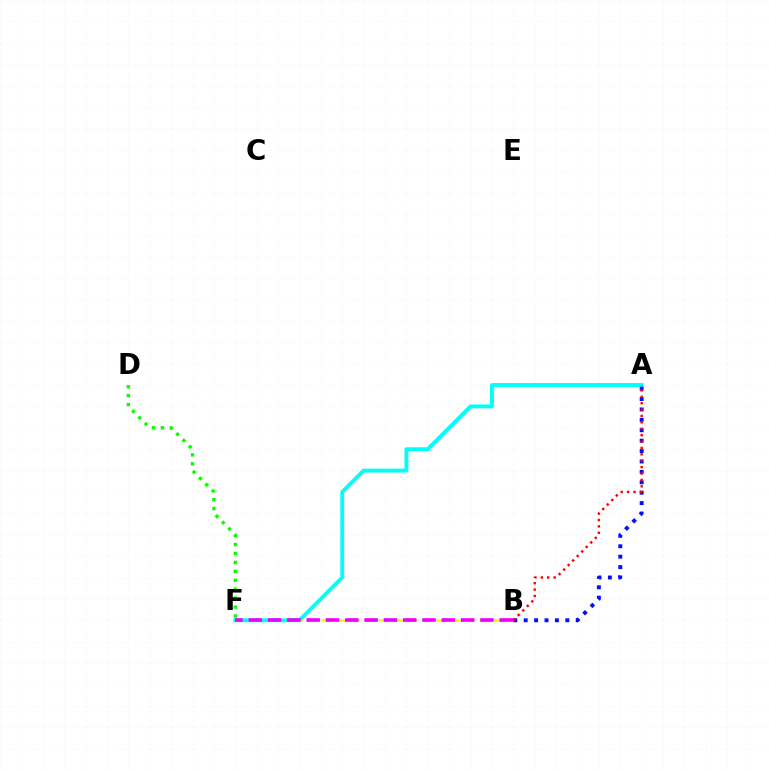{('B', 'F'): [{'color': '#fcf500', 'line_style': 'dashed', 'thickness': 1.95}, {'color': '#ee00ff', 'line_style': 'dashed', 'thickness': 2.62}], ('D', 'F'): [{'color': '#08ff00', 'line_style': 'dotted', 'thickness': 2.43}], ('A', 'F'): [{'color': '#00fff6', 'line_style': 'solid', 'thickness': 2.79}], ('A', 'B'): [{'color': '#0010ff', 'line_style': 'dotted', 'thickness': 2.83}, {'color': '#ff0000', 'line_style': 'dotted', 'thickness': 1.74}]}